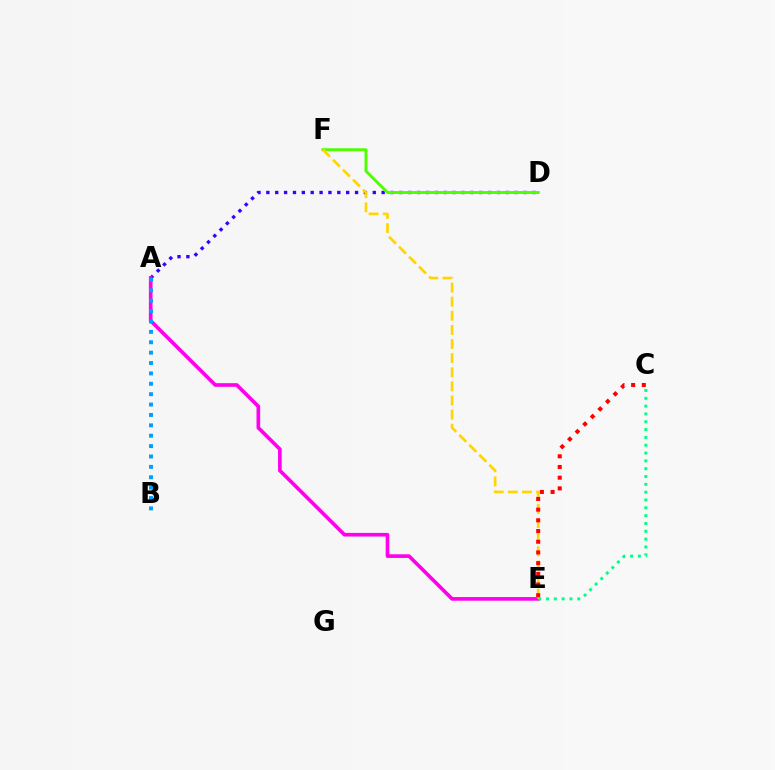{('A', 'D'): [{'color': '#3700ff', 'line_style': 'dotted', 'thickness': 2.41}], ('D', 'F'): [{'color': '#4fff00', 'line_style': 'solid', 'thickness': 2.11}], ('A', 'E'): [{'color': '#ff00ed', 'line_style': 'solid', 'thickness': 2.63}], ('A', 'B'): [{'color': '#009eff', 'line_style': 'dotted', 'thickness': 2.82}], ('C', 'E'): [{'color': '#00ff86', 'line_style': 'dotted', 'thickness': 2.13}, {'color': '#ff0000', 'line_style': 'dotted', 'thickness': 2.91}], ('E', 'F'): [{'color': '#ffd500', 'line_style': 'dashed', 'thickness': 1.92}]}